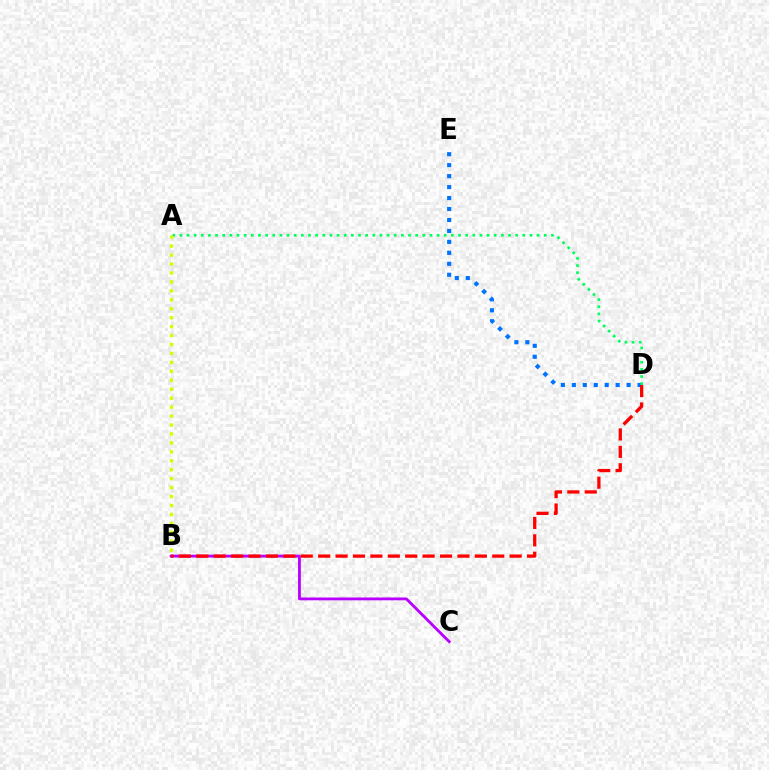{('D', 'E'): [{'color': '#0074ff', 'line_style': 'dotted', 'thickness': 2.98}], ('A', 'D'): [{'color': '#00ff5c', 'line_style': 'dotted', 'thickness': 1.94}], ('B', 'C'): [{'color': '#b900ff', 'line_style': 'solid', 'thickness': 2.03}], ('B', 'D'): [{'color': '#ff0000', 'line_style': 'dashed', 'thickness': 2.36}], ('A', 'B'): [{'color': '#d1ff00', 'line_style': 'dotted', 'thickness': 2.43}]}